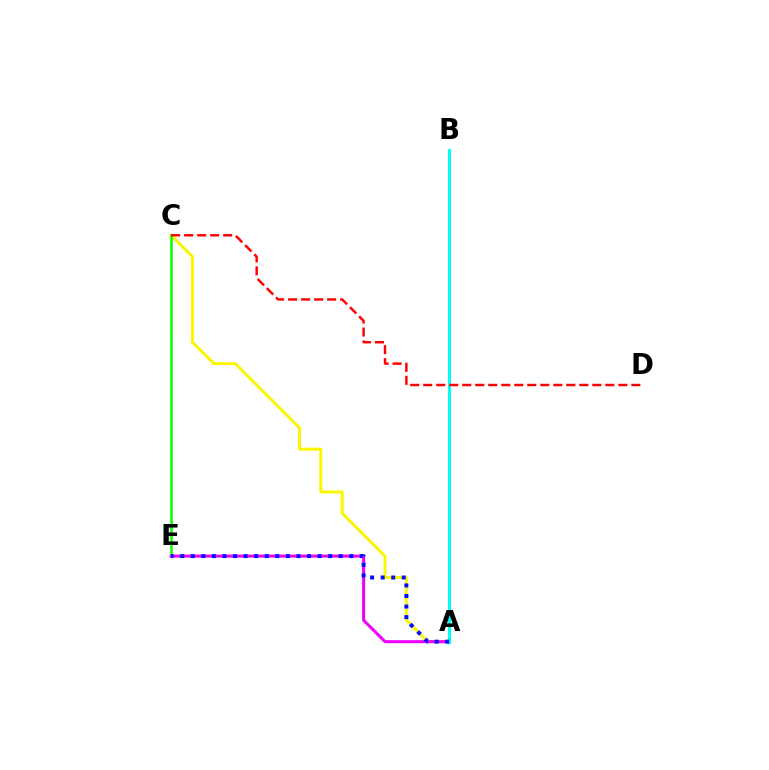{('A', 'C'): [{'color': '#fcf500', 'line_style': 'solid', 'thickness': 2.12}], ('C', 'E'): [{'color': '#08ff00', 'line_style': 'solid', 'thickness': 1.83}], ('A', 'E'): [{'color': '#ee00ff', 'line_style': 'solid', 'thickness': 2.18}, {'color': '#0010ff', 'line_style': 'dotted', 'thickness': 2.87}], ('A', 'B'): [{'color': '#00fff6', 'line_style': 'solid', 'thickness': 2.24}], ('C', 'D'): [{'color': '#ff0000', 'line_style': 'dashed', 'thickness': 1.77}]}